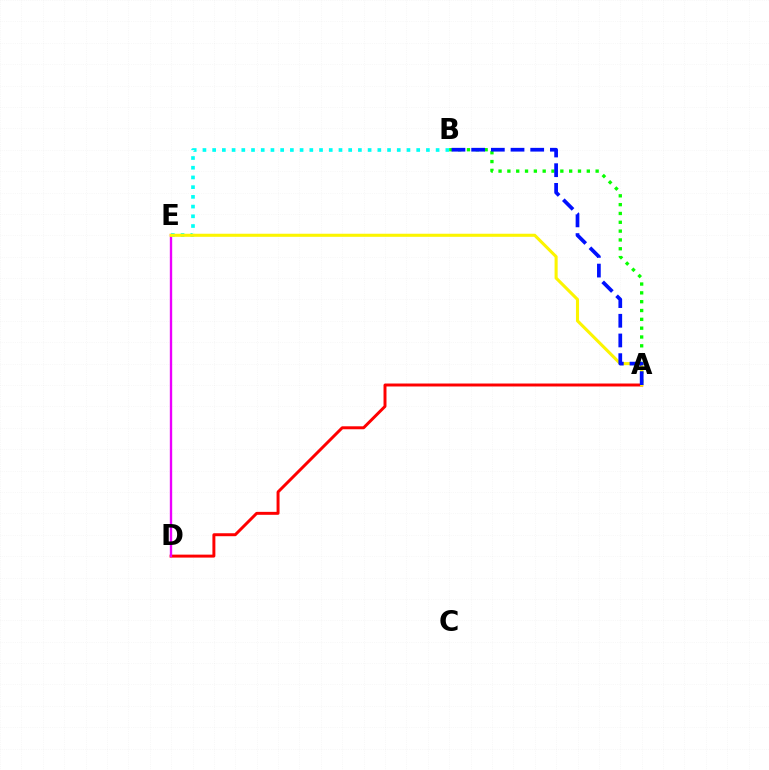{('A', 'B'): [{'color': '#08ff00', 'line_style': 'dotted', 'thickness': 2.4}, {'color': '#0010ff', 'line_style': 'dashed', 'thickness': 2.67}], ('A', 'D'): [{'color': '#ff0000', 'line_style': 'solid', 'thickness': 2.13}], ('D', 'E'): [{'color': '#ee00ff', 'line_style': 'solid', 'thickness': 1.7}], ('B', 'E'): [{'color': '#00fff6', 'line_style': 'dotted', 'thickness': 2.64}], ('A', 'E'): [{'color': '#fcf500', 'line_style': 'solid', 'thickness': 2.22}]}